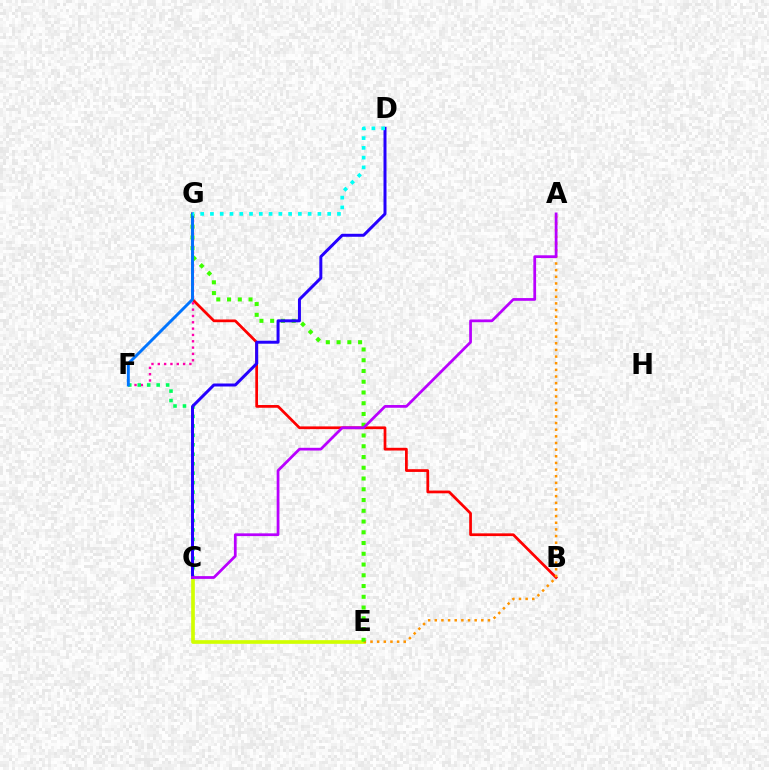{('C', 'E'): [{'color': '#d1ff00', 'line_style': 'solid', 'thickness': 2.64}], ('B', 'G'): [{'color': '#ff0000', 'line_style': 'solid', 'thickness': 1.97}], ('F', 'G'): [{'color': '#ff00ac', 'line_style': 'dotted', 'thickness': 1.72}, {'color': '#0074ff', 'line_style': 'solid', 'thickness': 2.1}], ('A', 'E'): [{'color': '#ff9400', 'line_style': 'dotted', 'thickness': 1.81}], ('E', 'G'): [{'color': '#3dff00', 'line_style': 'dotted', 'thickness': 2.92}], ('C', 'F'): [{'color': '#00ff5c', 'line_style': 'dotted', 'thickness': 2.57}], ('C', 'D'): [{'color': '#2500ff', 'line_style': 'solid', 'thickness': 2.15}], ('A', 'C'): [{'color': '#b900ff', 'line_style': 'solid', 'thickness': 1.98}], ('D', 'G'): [{'color': '#00fff6', 'line_style': 'dotted', 'thickness': 2.65}]}